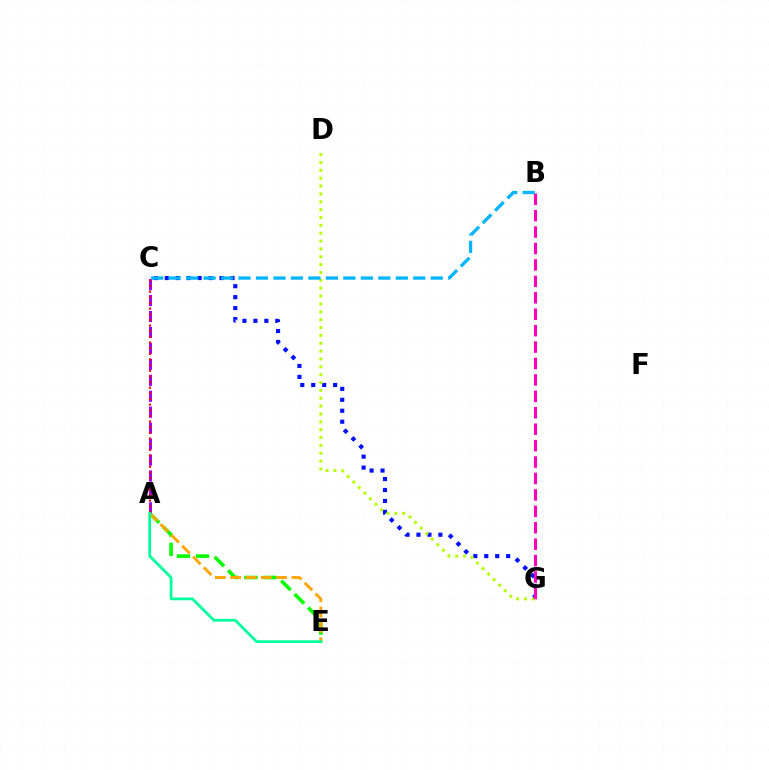{('A', 'E'): [{'color': '#08ff00', 'line_style': 'dashed', 'thickness': 2.59}, {'color': '#ffa500', 'line_style': 'dashed', 'thickness': 2.08}, {'color': '#00ff9d', 'line_style': 'solid', 'thickness': 1.98}], ('C', 'G'): [{'color': '#0010ff', 'line_style': 'dotted', 'thickness': 2.97}], ('A', 'C'): [{'color': '#9b00ff', 'line_style': 'dashed', 'thickness': 2.17}, {'color': '#ff0000', 'line_style': 'dotted', 'thickness': 1.53}], ('D', 'G'): [{'color': '#b3ff00', 'line_style': 'dotted', 'thickness': 2.14}], ('B', 'G'): [{'color': '#ff00bd', 'line_style': 'dashed', 'thickness': 2.23}], ('B', 'C'): [{'color': '#00b5ff', 'line_style': 'dashed', 'thickness': 2.37}]}